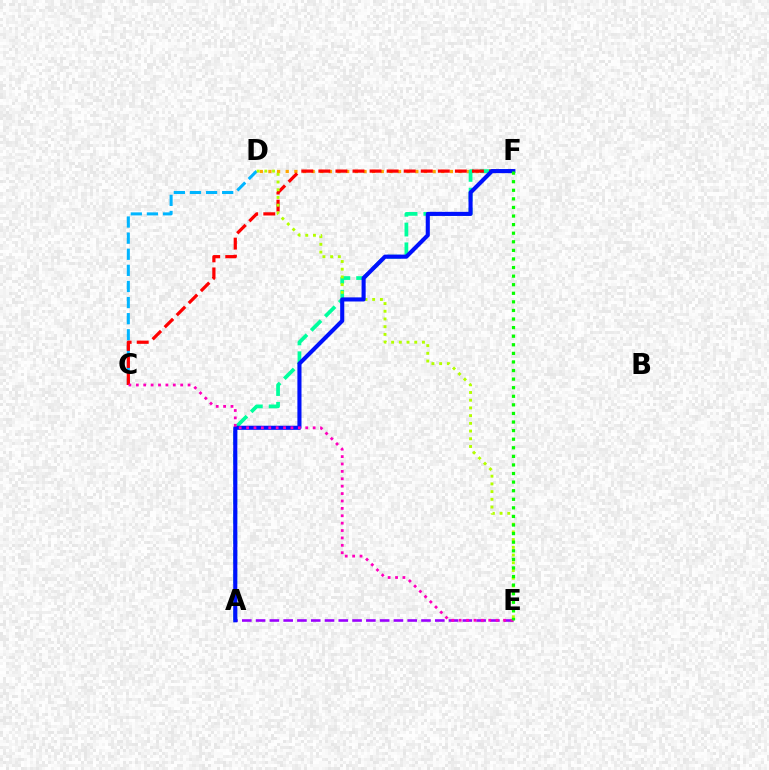{('A', 'E'): [{'color': '#9b00ff', 'line_style': 'dashed', 'thickness': 1.87}], ('D', 'F'): [{'color': '#ffa500', 'line_style': 'dotted', 'thickness': 2.35}], ('C', 'D'): [{'color': '#00b5ff', 'line_style': 'dashed', 'thickness': 2.19}], ('A', 'F'): [{'color': '#00ff9d', 'line_style': 'dashed', 'thickness': 2.69}, {'color': '#0010ff', 'line_style': 'solid', 'thickness': 2.95}], ('C', 'F'): [{'color': '#ff0000', 'line_style': 'dashed', 'thickness': 2.32}], ('D', 'E'): [{'color': '#b3ff00', 'line_style': 'dotted', 'thickness': 2.1}], ('C', 'E'): [{'color': '#ff00bd', 'line_style': 'dotted', 'thickness': 2.01}], ('E', 'F'): [{'color': '#08ff00', 'line_style': 'dotted', 'thickness': 2.33}]}